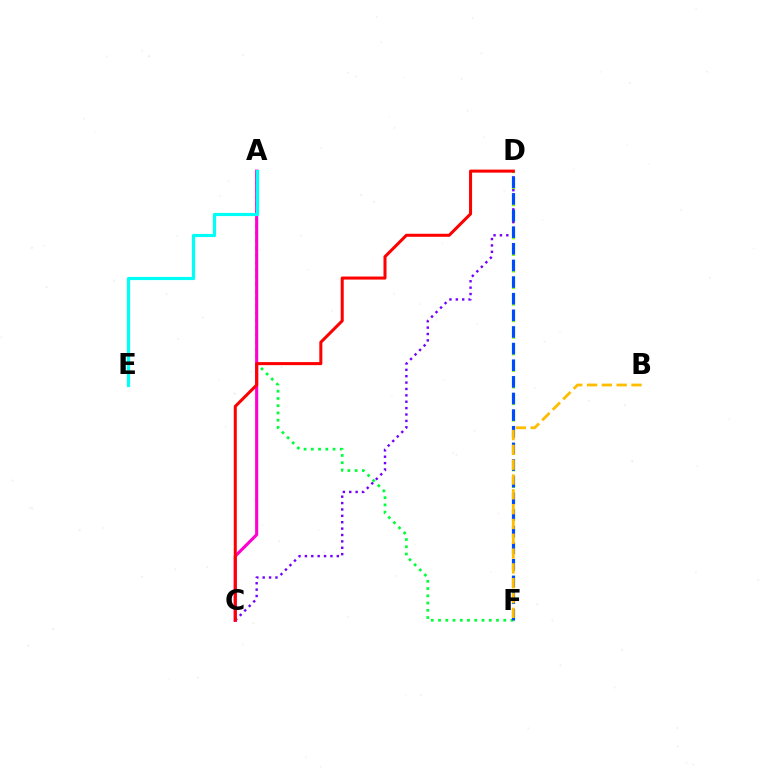{('A', 'F'): [{'color': '#00ff39', 'line_style': 'dotted', 'thickness': 1.97}], ('D', 'F'): [{'color': '#84ff00', 'line_style': 'dashed', 'thickness': 2.25}, {'color': '#004bff', 'line_style': 'dashed', 'thickness': 2.26}], ('C', 'D'): [{'color': '#7200ff', 'line_style': 'dotted', 'thickness': 1.73}, {'color': '#ff0000', 'line_style': 'solid', 'thickness': 2.19}], ('A', 'C'): [{'color': '#ff00cf', 'line_style': 'solid', 'thickness': 2.22}], ('B', 'F'): [{'color': '#ffbd00', 'line_style': 'dashed', 'thickness': 2.01}], ('A', 'E'): [{'color': '#00fff6', 'line_style': 'solid', 'thickness': 2.29}]}